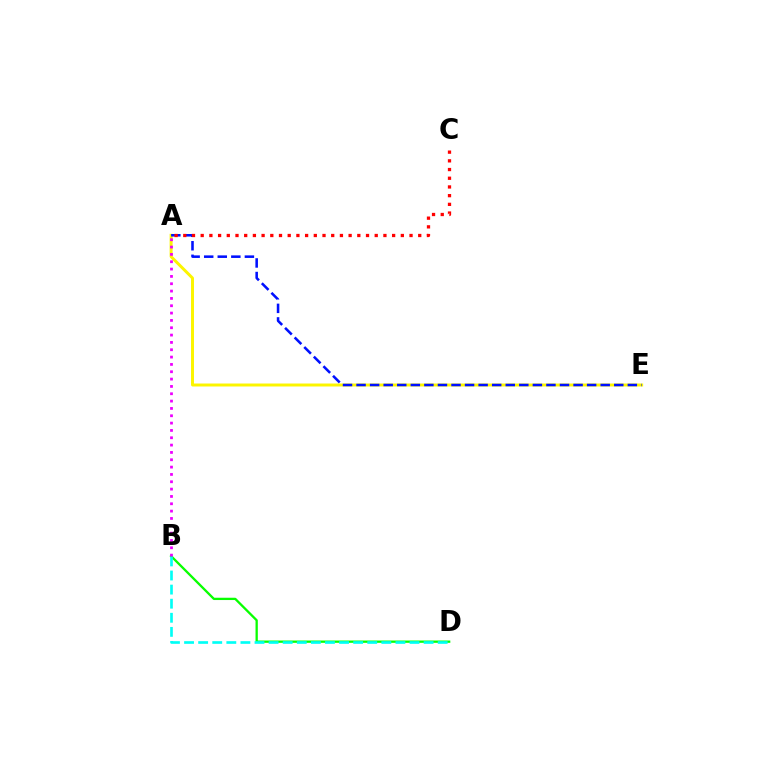{('A', 'E'): [{'color': '#fcf500', 'line_style': 'solid', 'thickness': 2.14}, {'color': '#0010ff', 'line_style': 'dashed', 'thickness': 1.84}], ('B', 'D'): [{'color': '#08ff00', 'line_style': 'solid', 'thickness': 1.66}, {'color': '#00fff6', 'line_style': 'dashed', 'thickness': 1.91}], ('A', 'B'): [{'color': '#ee00ff', 'line_style': 'dotted', 'thickness': 1.99}], ('A', 'C'): [{'color': '#ff0000', 'line_style': 'dotted', 'thickness': 2.36}]}